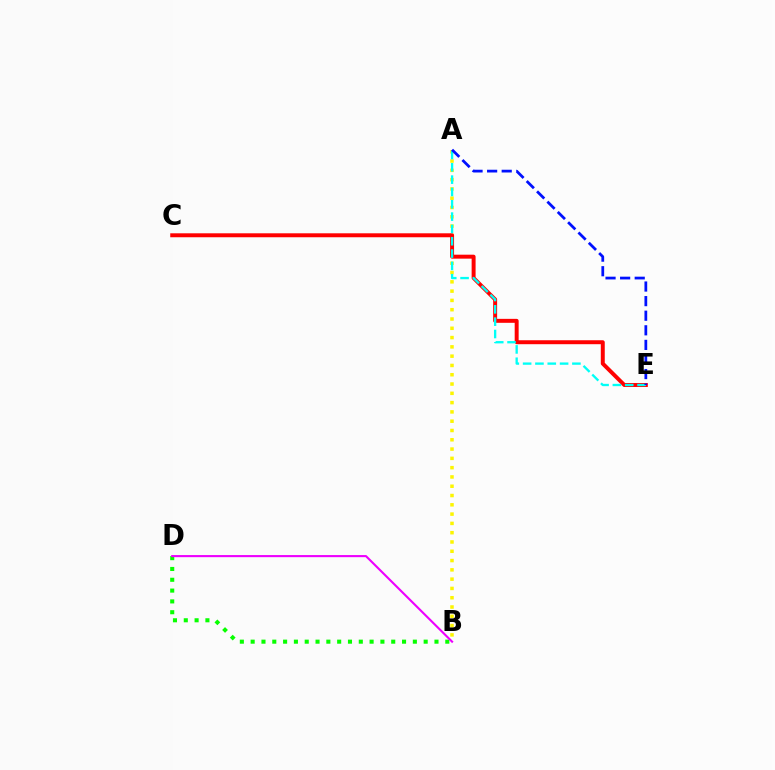{('A', 'B'): [{'color': '#fcf500', 'line_style': 'dotted', 'thickness': 2.52}], ('C', 'E'): [{'color': '#ff0000', 'line_style': 'solid', 'thickness': 2.85}], ('B', 'D'): [{'color': '#08ff00', 'line_style': 'dotted', 'thickness': 2.94}, {'color': '#ee00ff', 'line_style': 'solid', 'thickness': 1.52}], ('A', 'E'): [{'color': '#00fff6', 'line_style': 'dashed', 'thickness': 1.67}, {'color': '#0010ff', 'line_style': 'dashed', 'thickness': 1.98}]}